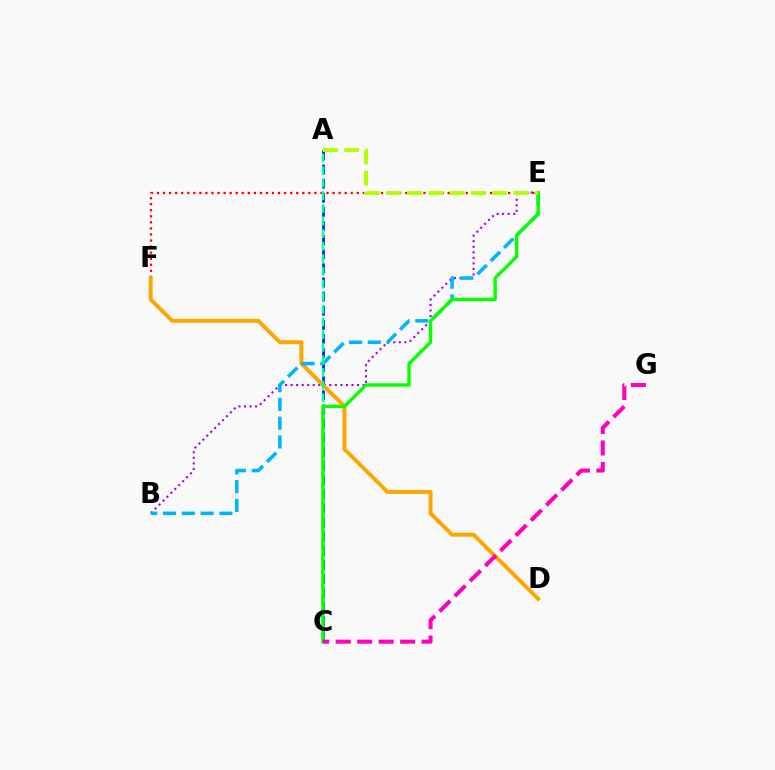{('E', 'F'): [{'color': '#ff0000', 'line_style': 'dotted', 'thickness': 1.65}], ('B', 'E'): [{'color': '#9b00ff', 'line_style': 'dotted', 'thickness': 1.51}, {'color': '#00b5ff', 'line_style': 'dashed', 'thickness': 2.55}], ('A', 'C'): [{'color': '#0010ff', 'line_style': 'dashed', 'thickness': 1.92}, {'color': '#00ff9d', 'line_style': 'dashed', 'thickness': 1.72}], ('D', 'F'): [{'color': '#ffa500', 'line_style': 'solid', 'thickness': 2.85}], ('C', 'E'): [{'color': '#08ff00', 'line_style': 'solid', 'thickness': 2.44}], ('C', 'G'): [{'color': '#ff00bd', 'line_style': 'dashed', 'thickness': 2.92}], ('A', 'E'): [{'color': '#b3ff00', 'line_style': 'dashed', 'thickness': 2.88}]}